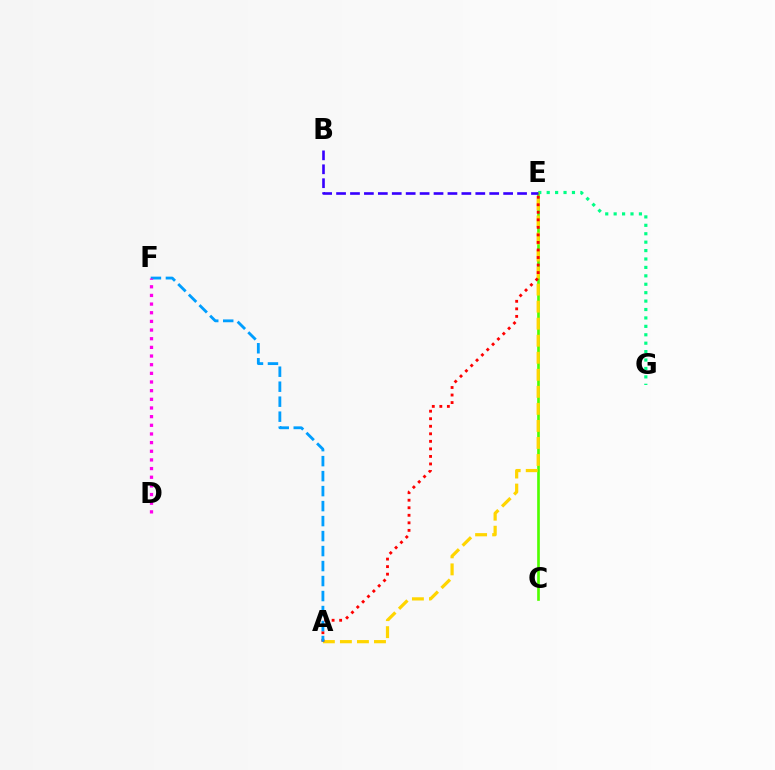{('E', 'G'): [{'color': '#00ff86', 'line_style': 'dotted', 'thickness': 2.29}], ('C', 'E'): [{'color': '#4fff00', 'line_style': 'solid', 'thickness': 1.92}], ('A', 'E'): [{'color': '#ffd500', 'line_style': 'dashed', 'thickness': 2.31}, {'color': '#ff0000', 'line_style': 'dotted', 'thickness': 2.05}], ('B', 'E'): [{'color': '#3700ff', 'line_style': 'dashed', 'thickness': 1.89}], ('A', 'F'): [{'color': '#009eff', 'line_style': 'dashed', 'thickness': 2.04}], ('D', 'F'): [{'color': '#ff00ed', 'line_style': 'dotted', 'thickness': 2.35}]}